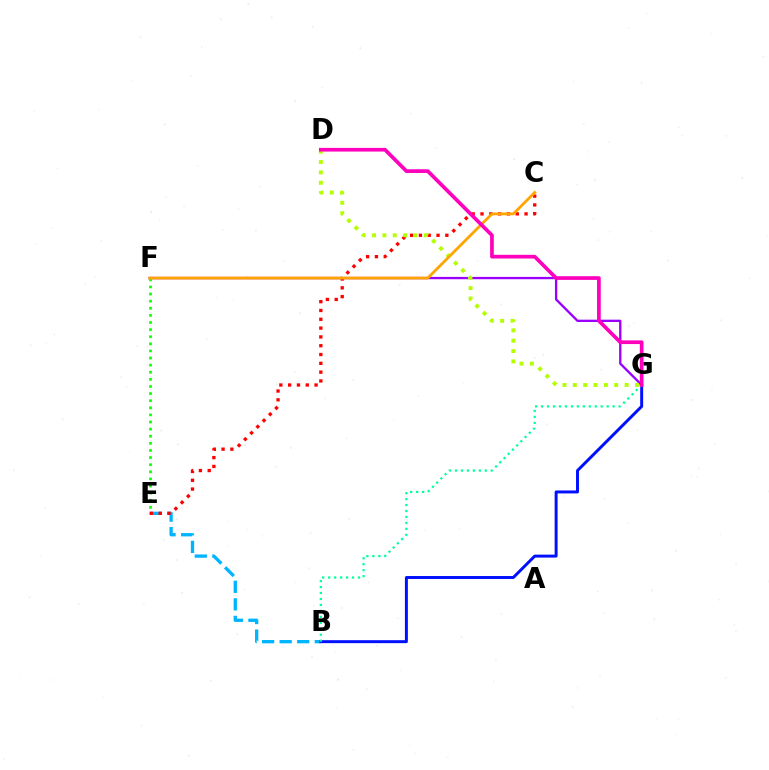{('B', 'E'): [{'color': '#00b5ff', 'line_style': 'dashed', 'thickness': 2.38}], ('F', 'G'): [{'color': '#9b00ff', 'line_style': 'solid', 'thickness': 1.67}], ('E', 'F'): [{'color': '#08ff00', 'line_style': 'dotted', 'thickness': 1.93}], ('B', 'G'): [{'color': '#0010ff', 'line_style': 'solid', 'thickness': 2.13}, {'color': '#00ff9d', 'line_style': 'dotted', 'thickness': 1.62}], ('C', 'E'): [{'color': '#ff0000', 'line_style': 'dotted', 'thickness': 2.39}], ('D', 'G'): [{'color': '#b3ff00', 'line_style': 'dotted', 'thickness': 2.81}, {'color': '#ff00bd', 'line_style': 'solid', 'thickness': 2.66}], ('C', 'F'): [{'color': '#ffa500', 'line_style': 'solid', 'thickness': 2.01}]}